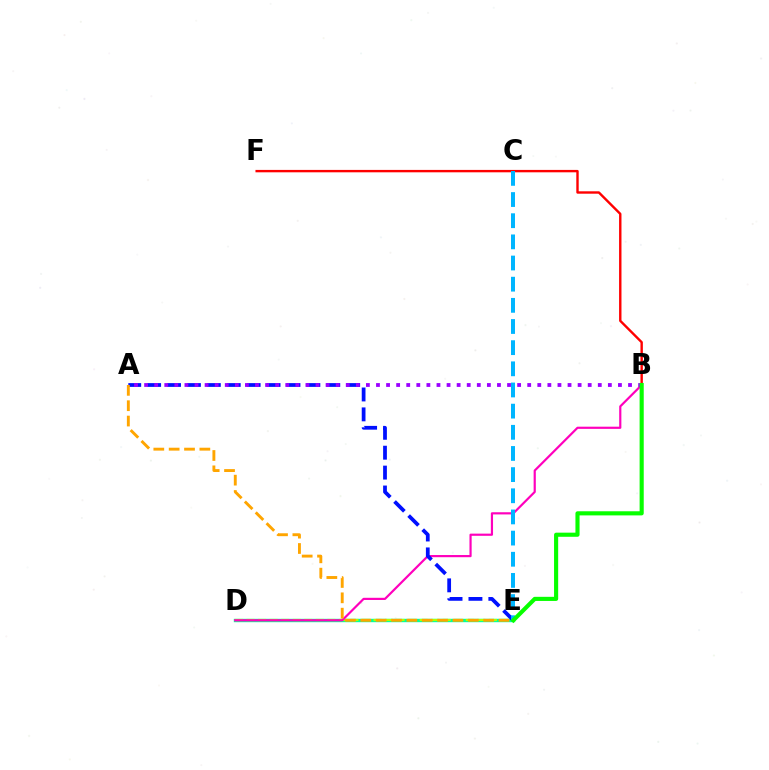{('D', 'E'): [{'color': '#00ff9d', 'line_style': 'solid', 'thickness': 2.45}, {'color': '#b3ff00', 'line_style': 'dashed', 'thickness': 1.57}], ('B', 'F'): [{'color': '#ff0000', 'line_style': 'solid', 'thickness': 1.73}], ('B', 'D'): [{'color': '#ff00bd', 'line_style': 'solid', 'thickness': 1.57}], ('A', 'E'): [{'color': '#0010ff', 'line_style': 'dashed', 'thickness': 2.7}, {'color': '#ffa500', 'line_style': 'dashed', 'thickness': 2.09}], ('C', 'E'): [{'color': '#00b5ff', 'line_style': 'dashed', 'thickness': 2.87}], ('A', 'B'): [{'color': '#9b00ff', 'line_style': 'dotted', 'thickness': 2.74}], ('B', 'E'): [{'color': '#08ff00', 'line_style': 'solid', 'thickness': 2.97}]}